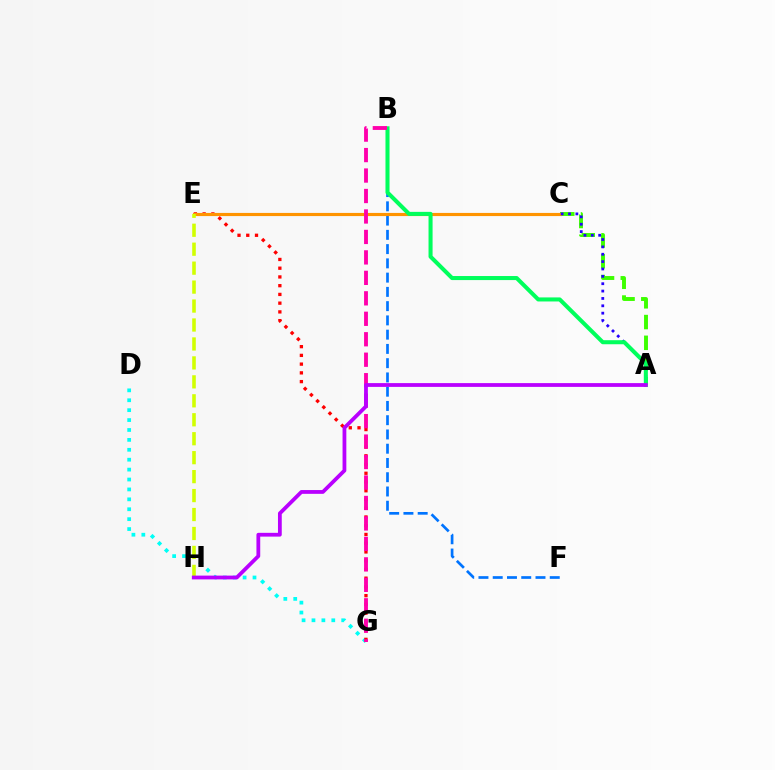{('A', 'C'): [{'color': '#3dff00', 'line_style': 'dashed', 'thickness': 2.82}, {'color': '#2500ff', 'line_style': 'dotted', 'thickness': 2.0}], ('D', 'G'): [{'color': '#00fff6', 'line_style': 'dotted', 'thickness': 2.69}], ('B', 'F'): [{'color': '#0074ff', 'line_style': 'dashed', 'thickness': 1.94}], ('E', 'G'): [{'color': '#ff0000', 'line_style': 'dotted', 'thickness': 2.37}], ('C', 'E'): [{'color': '#ff9400', 'line_style': 'solid', 'thickness': 2.27}], ('A', 'B'): [{'color': '#00ff5c', 'line_style': 'solid', 'thickness': 2.91}], ('B', 'G'): [{'color': '#ff00ac', 'line_style': 'dashed', 'thickness': 2.78}], ('E', 'H'): [{'color': '#d1ff00', 'line_style': 'dashed', 'thickness': 2.57}], ('A', 'H'): [{'color': '#b900ff', 'line_style': 'solid', 'thickness': 2.72}]}